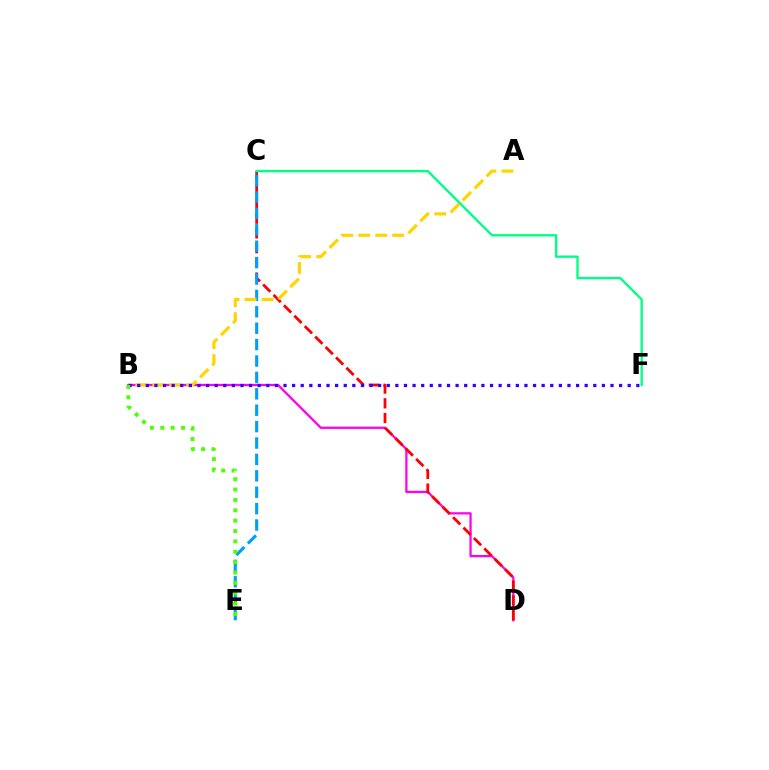{('B', 'D'): [{'color': '#ff00ed', 'line_style': 'solid', 'thickness': 1.63}], ('C', 'D'): [{'color': '#ff0000', 'line_style': 'dashed', 'thickness': 2.0}], ('C', 'F'): [{'color': '#00ff86', 'line_style': 'solid', 'thickness': 1.69}], ('C', 'E'): [{'color': '#009eff', 'line_style': 'dashed', 'thickness': 2.23}], ('A', 'B'): [{'color': '#ffd500', 'line_style': 'dashed', 'thickness': 2.31}], ('B', 'F'): [{'color': '#3700ff', 'line_style': 'dotted', 'thickness': 2.34}], ('B', 'E'): [{'color': '#4fff00', 'line_style': 'dotted', 'thickness': 2.82}]}